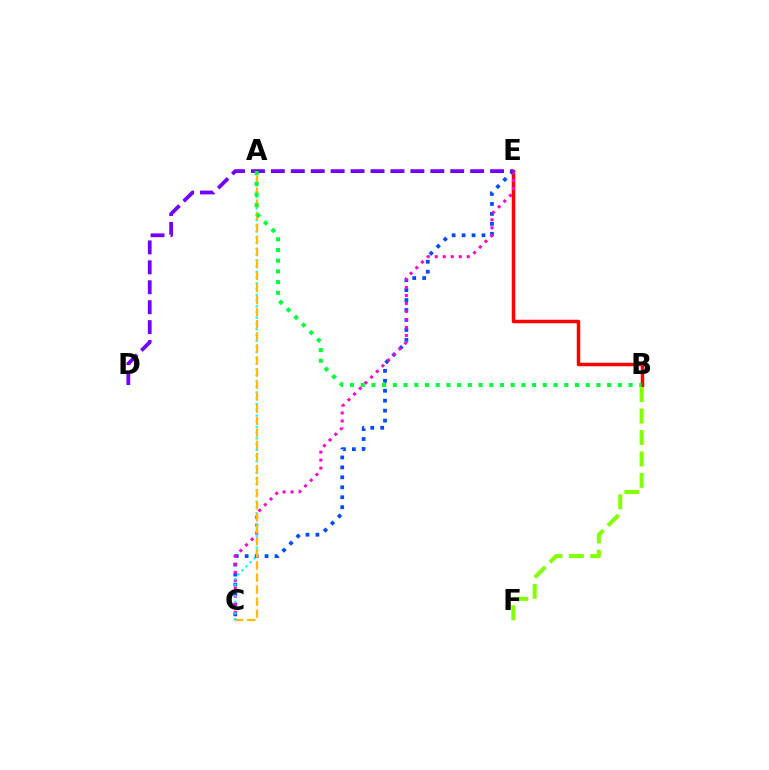{('B', 'E'): [{'color': '#ff0000', 'line_style': 'solid', 'thickness': 2.51}], ('B', 'F'): [{'color': '#84ff00', 'line_style': 'dashed', 'thickness': 2.91}], ('C', 'E'): [{'color': '#004bff', 'line_style': 'dotted', 'thickness': 2.7}, {'color': '#ff00cf', 'line_style': 'dotted', 'thickness': 2.18}], ('A', 'C'): [{'color': '#00fff6', 'line_style': 'dotted', 'thickness': 1.56}, {'color': '#ffbd00', 'line_style': 'dashed', 'thickness': 1.64}], ('D', 'E'): [{'color': '#7200ff', 'line_style': 'dashed', 'thickness': 2.71}], ('A', 'B'): [{'color': '#00ff39', 'line_style': 'dotted', 'thickness': 2.91}]}